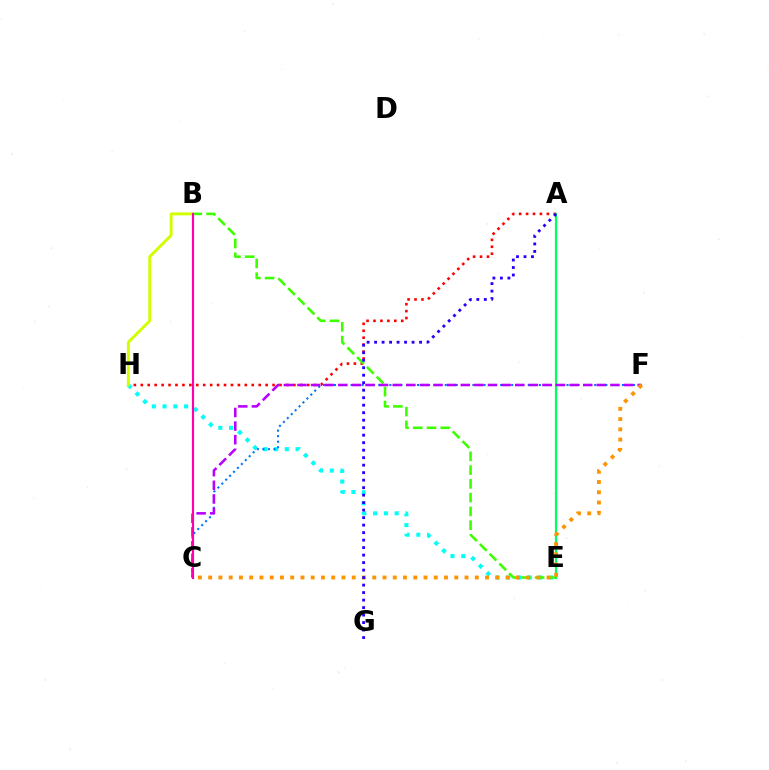{('A', 'H'): [{'color': '#ff0000', 'line_style': 'dotted', 'thickness': 1.88}], ('E', 'H'): [{'color': '#00fff6', 'line_style': 'dotted', 'thickness': 2.92}], ('B', 'E'): [{'color': '#3dff00', 'line_style': 'dashed', 'thickness': 1.87}], ('A', 'E'): [{'color': '#00ff5c', 'line_style': 'solid', 'thickness': 1.57}], ('C', 'F'): [{'color': '#0074ff', 'line_style': 'dotted', 'thickness': 1.5}, {'color': '#b900ff', 'line_style': 'dashed', 'thickness': 1.85}, {'color': '#ff9400', 'line_style': 'dotted', 'thickness': 2.79}], ('B', 'H'): [{'color': '#d1ff00', 'line_style': 'solid', 'thickness': 2.11}], ('B', 'C'): [{'color': '#ff00ac', 'line_style': 'solid', 'thickness': 1.55}], ('A', 'G'): [{'color': '#2500ff', 'line_style': 'dotted', 'thickness': 2.04}]}